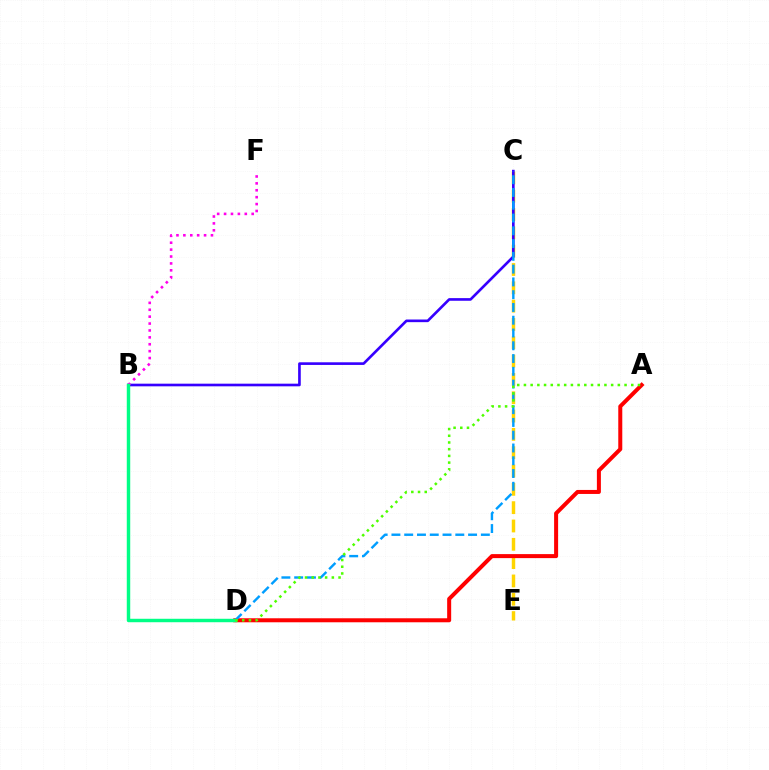{('C', 'E'): [{'color': '#ffd500', 'line_style': 'dashed', 'thickness': 2.49}], ('B', 'C'): [{'color': '#3700ff', 'line_style': 'solid', 'thickness': 1.91}], ('B', 'F'): [{'color': '#ff00ed', 'line_style': 'dotted', 'thickness': 1.87}], ('A', 'D'): [{'color': '#ff0000', 'line_style': 'solid', 'thickness': 2.89}, {'color': '#4fff00', 'line_style': 'dotted', 'thickness': 1.82}], ('C', 'D'): [{'color': '#009eff', 'line_style': 'dashed', 'thickness': 1.74}], ('B', 'D'): [{'color': '#00ff86', 'line_style': 'solid', 'thickness': 2.48}]}